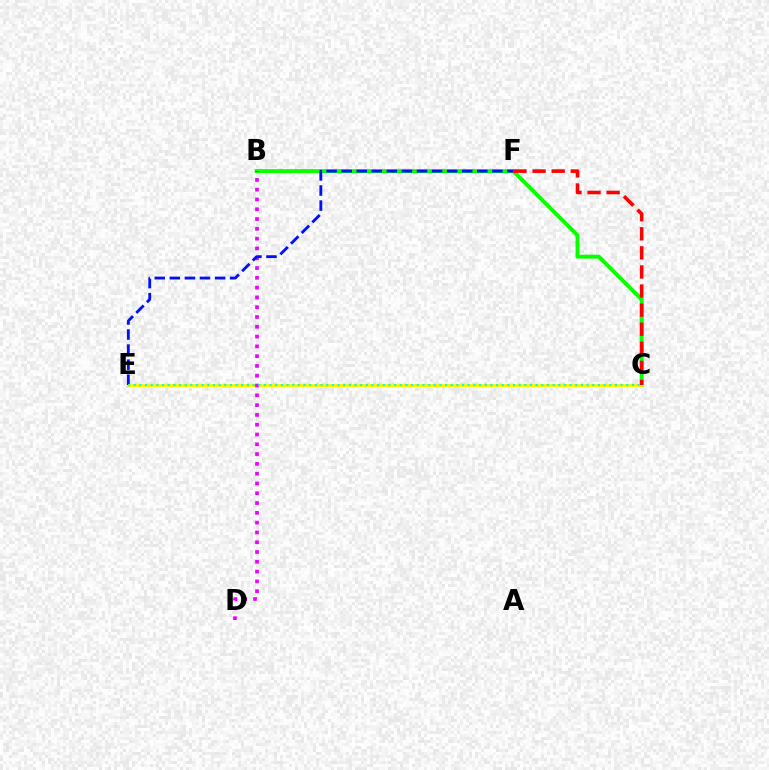{('B', 'C'): [{'color': '#08ff00', 'line_style': 'solid', 'thickness': 2.82}], ('C', 'E'): [{'color': '#fcf500', 'line_style': 'solid', 'thickness': 2.26}, {'color': '#00fff6', 'line_style': 'dotted', 'thickness': 1.54}], ('B', 'D'): [{'color': '#ee00ff', 'line_style': 'dotted', 'thickness': 2.66}], ('E', 'F'): [{'color': '#0010ff', 'line_style': 'dashed', 'thickness': 2.05}], ('C', 'F'): [{'color': '#ff0000', 'line_style': 'dashed', 'thickness': 2.59}]}